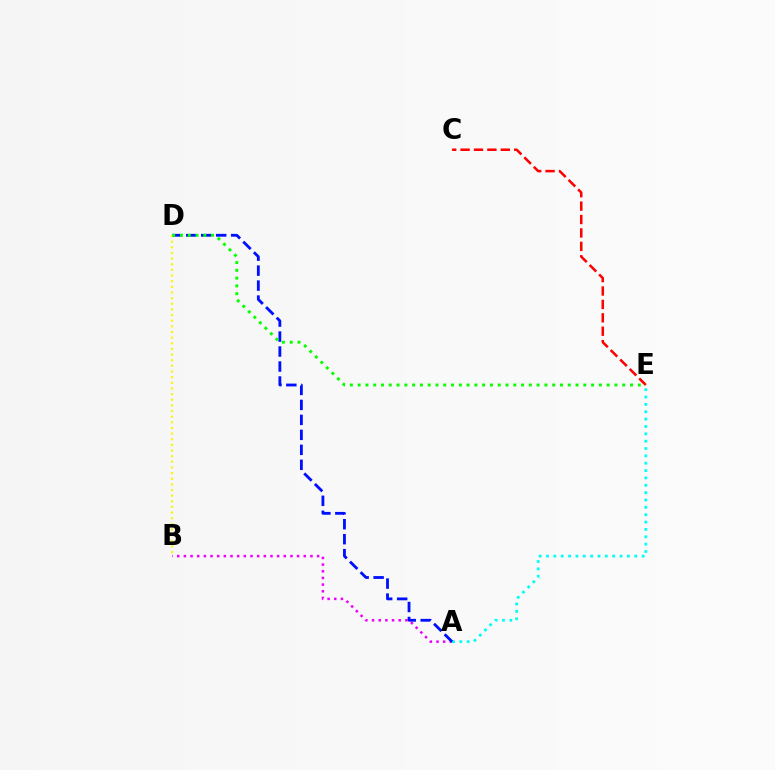{('A', 'B'): [{'color': '#ee00ff', 'line_style': 'dotted', 'thickness': 1.81}], ('A', 'E'): [{'color': '#00fff6', 'line_style': 'dotted', 'thickness': 2.0}], ('A', 'D'): [{'color': '#0010ff', 'line_style': 'dashed', 'thickness': 2.03}], ('C', 'E'): [{'color': '#ff0000', 'line_style': 'dashed', 'thickness': 1.82}], ('B', 'D'): [{'color': '#fcf500', 'line_style': 'dotted', 'thickness': 1.53}], ('D', 'E'): [{'color': '#08ff00', 'line_style': 'dotted', 'thickness': 2.11}]}